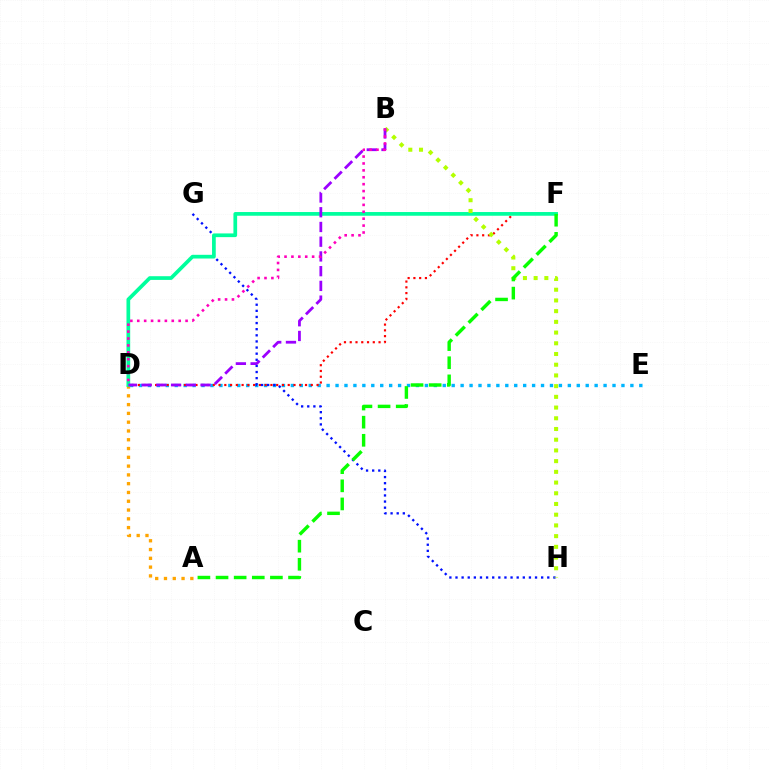{('D', 'E'): [{'color': '#00b5ff', 'line_style': 'dotted', 'thickness': 2.43}], ('A', 'D'): [{'color': '#ffa500', 'line_style': 'dotted', 'thickness': 2.39}], ('D', 'F'): [{'color': '#ff0000', 'line_style': 'dotted', 'thickness': 1.57}, {'color': '#00ff9d', 'line_style': 'solid', 'thickness': 2.67}], ('G', 'H'): [{'color': '#0010ff', 'line_style': 'dotted', 'thickness': 1.66}], ('B', 'H'): [{'color': '#b3ff00', 'line_style': 'dotted', 'thickness': 2.91}], ('A', 'F'): [{'color': '#08ff00', 'line_style': 'dashed', 'thickness': 2.46}], ('B', 'D'): [{'color': '#9b00ff', 'line_style': 'dashed', 'thickness': 2.0}, {'color': '#ff00bd', 'line_style': 'dotted', 'thickness': 1.88}]}